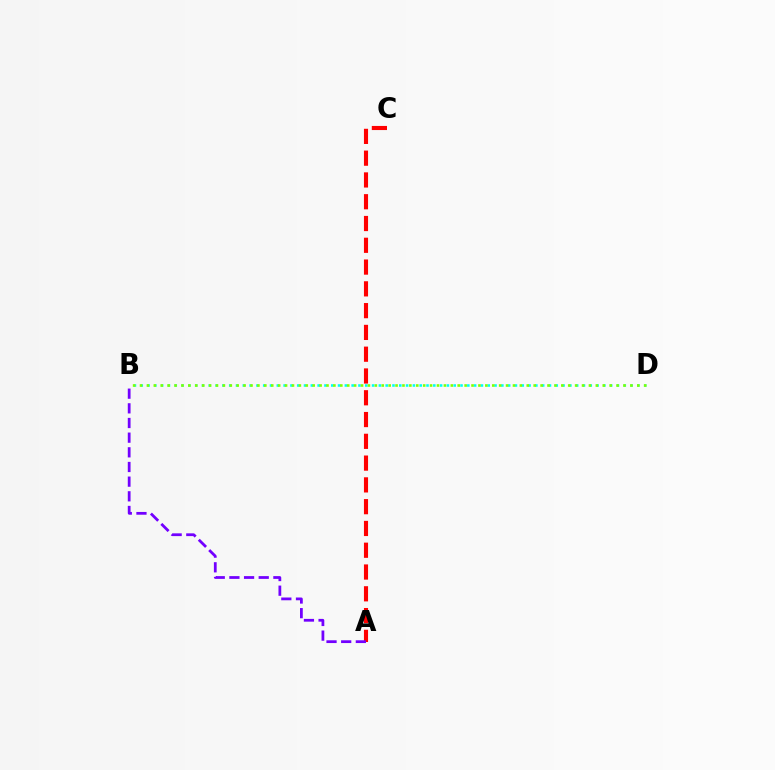{('B', 'D'): [{'color': '#00fff6', 'line_style': 'dotted', 'thickness': 1.85}, {'color': '#84ff00', 'line_style': 'dotted', 'thickness': 1.88}], ('A', 'C'): [{'color': '#ff0000', 'line_style': 'dashed', 'thickness': 2.96}], ('A', 'B'): [{'color': '#7200ff', 'line_style': 'dashed', 'thickness': 1.99}]}